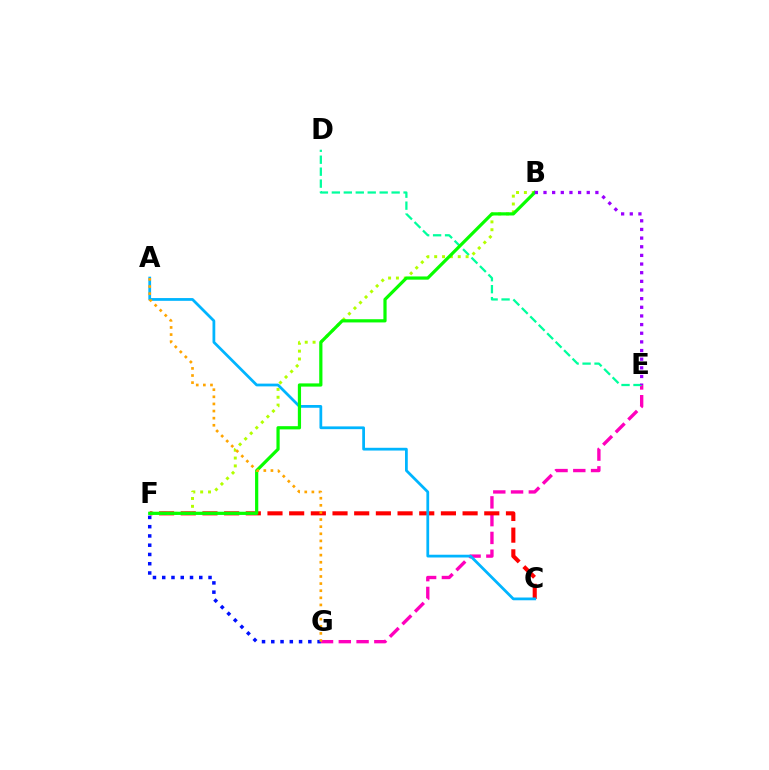{('E', 'G'): [{'color': '#ff00bd', 'line_style': 'dashed', 'thickness': 2.41}], ('C', 'F'): [{'color': '#ff0000', 'line_style': 'dashed', 'thickness': 2.95}], ('D', 'E'): [{'color': '#00ff9d', 'line_style': 'dashed', 'thickness': 1.62}], ('B', 'F'): [{'color': '#b3ff00', 'line_style': 'dotted', 'thickness': 2.13}, {'color': '#08ff00', 'line_style': 'solid', 'thickness': 2.31}], ('A', 'C'): [{'color': '#00b5ff', 'line_style': 'solid', 'thickness': 1.99}], ('F', 'G'): [{'color': '#0010ff', 'line_style': 'dotted', 'thickness': 2.52}], ('B', 'E'): [{'color': '#9b00ff', 'line_style': 'dotted', 'thickness': 2.35}], ('A', 'G'): [{'color': '#ffa500', 'line_style': 'dotted', 'thickness': 1.93}]}